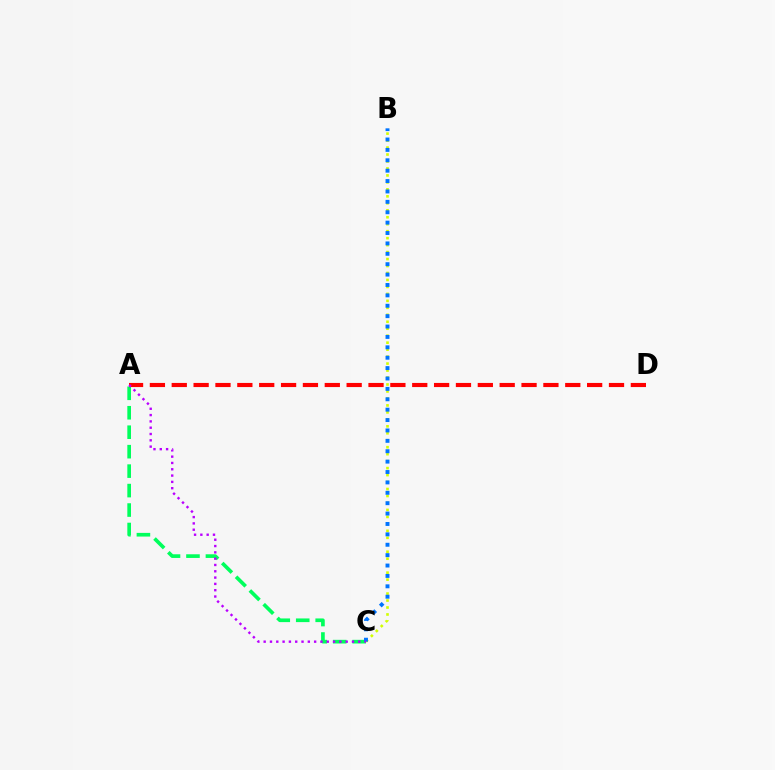{('B', 'C'): [{'color': '#d1ff00', 'line_style': 'dotted', 'thickness': 1.89}, {'color': '#0074ff', 'line_style': 'dotted', 'thickness': 2.82}], ('A', 'C'): [{'color': '#00ff5c', 'line_style': 'dashed', 'thickness': 2.64}, {'color': '#b900ff', 'line_style': 'dotted', 'thickness': 1.71}], ('A', 'D'): [{'color': '#ff0000', 'line_style': 'dashed', 'thickness': 2.97}]}